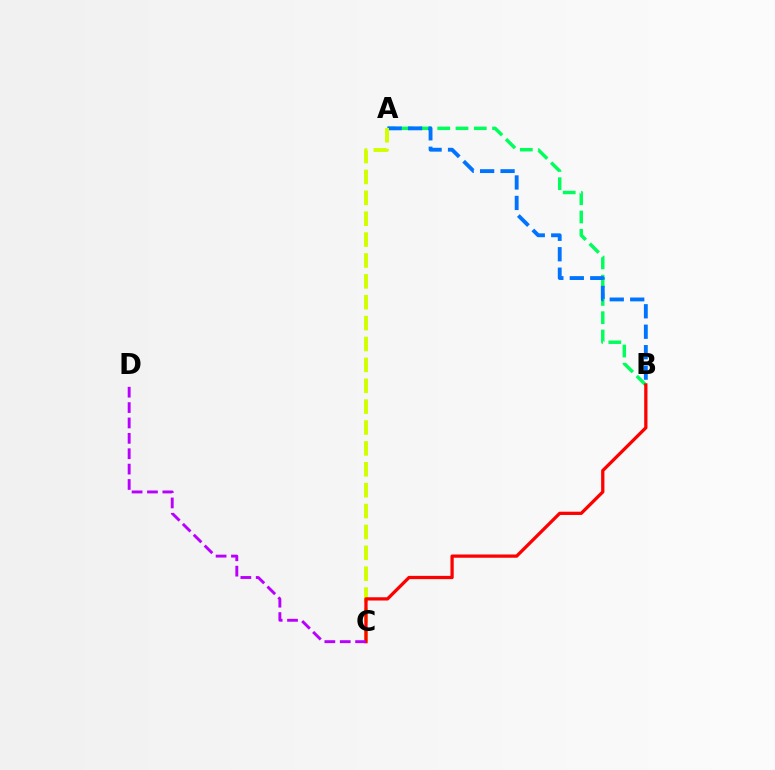{('A', 'B'): [{'color': '#00ff5c', 'line_style': 'dashed', 'thickness': 2.48}, {'color': '#0074ff', 'line_style': 'dashed', 'thickness': 2.78}], ('A', 'C'): [{'color': '#d1ff00', 'line_style': 'dashed', 'thickness': 2.84}], ('B', 'C'): [{'color': '#ff0000', 'line_style': 'solid', 'thickness': 2.35}], ('C', 'D'): [{'color': '#b900ff', 'line_style': 'dashed', 'thickness': 2.09}]}